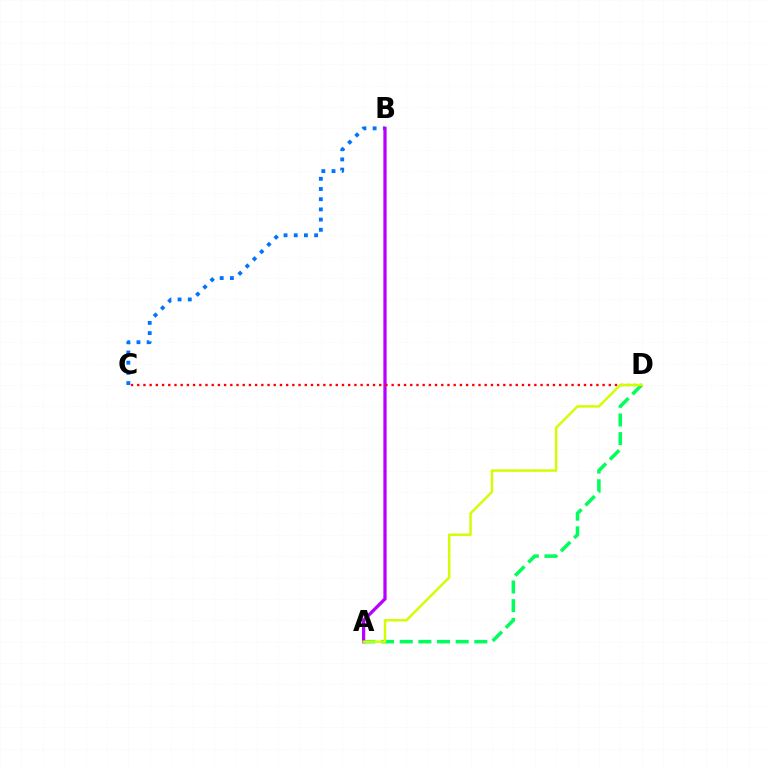{('A', 'D'): [{'color': '#00ff5c', 'line_style': 'dashed', 'thickness': 2.53}, {'color': '#d1ff00', 'line_style': 'solid', 'thickness': 1.77}], ('B', 'C'): [{'color': '#0074ff', 'line_style': 'dotted', 'thickness': 2.77}], ('A', 'B'): [{'color': '#b900ff', 'line_style': 'solid', 'thickness': 2.35}], ('C', 'D'): [{'color': '#ff0000', 'line_style': 'dotted', 'thickness': 1.69}]}